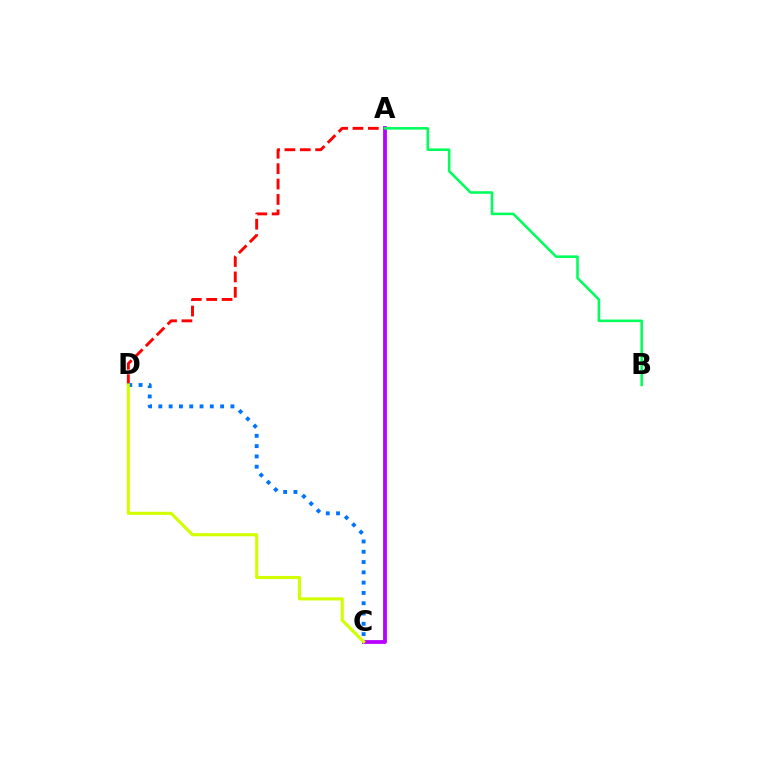{('A', 'D'): [{'color': '#ff0000', 'line_style': 'dashed', 'thickness': 2.09}], ('A', 'C'): [{'color': '#b900ff', 'line_style': 'solid', 'thickness': 2.72}], ('C', 'D'): [{'color': '#0074ff', 'line_style': 'dotted', 'thickness': 2.8}, {'color': '#d1ff00', 'line_style': 'solid', 'thickness': 2.24}], ('A', 'B'): [{'color': '#00ff5c', 'line_style': 'solid', 'thickness': 1.85}]}